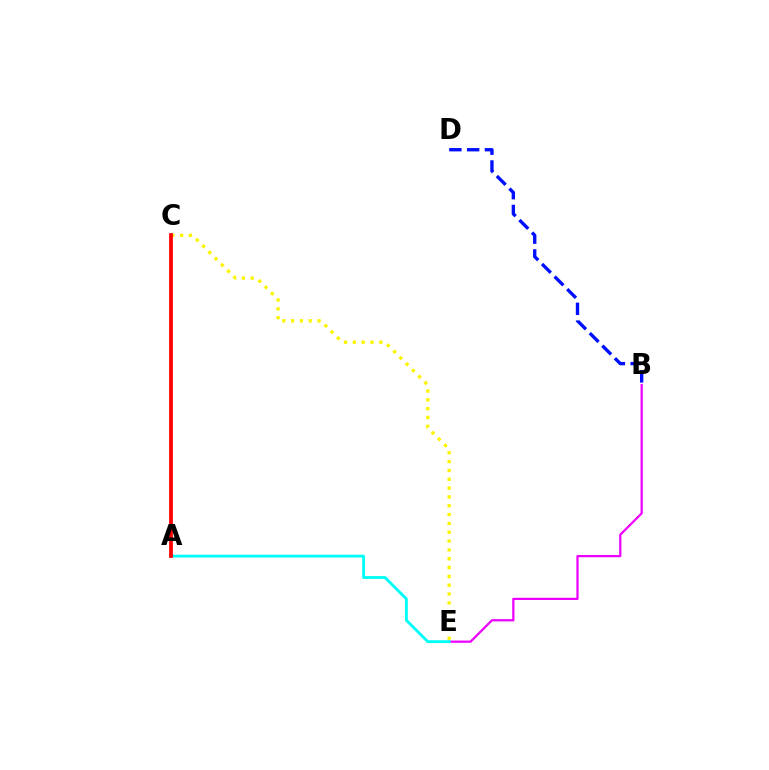{('A', 'C'): [{'color': '#08ff00', 'line_style': 'dotted', 'thickness': 1.7}, {'color': '#ff0000', 'line_style': 'solid', 'thickness': 2.71}], ('C', 'E'): [{'color': '#fcf500', 'line_style': 'dotted', 'thickness': 2.4}], ('B', 'E'): [{'color': '#ee00ff', 'line_style': 'solid', 'thickness': 1.61}], ('B', 'D'): [{'color': '#0010ff', 'line_style': 'dashed', 'thickness': 2.42}], ('A', 'E'): [{'color': '#00fff6', 'line_style': 'solid', 'thickness': 2.05}]}